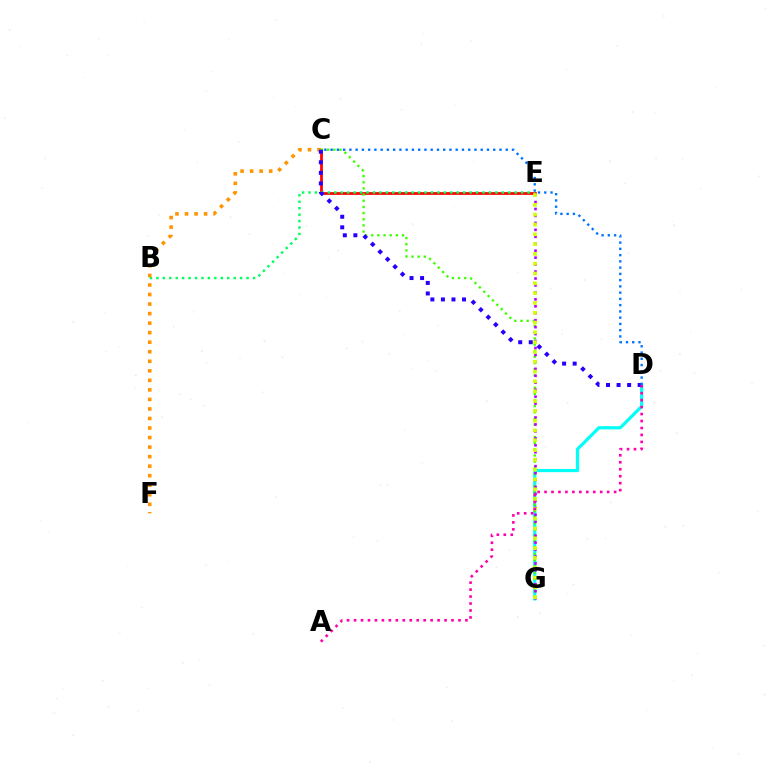{('C', 'E'): [{'color': '#ff0000', 'line_style': 'solid', 'thickness': 1.97}], ('D', 'G'): [{'color': '#00fff6', 'line_style': 'solid', 'thickness': 2.3}], ('B', 'E'): [{'color': '#00ff5c', 'line_style': 'dotted', 'thickness': 1.75}], ('C', 'F'): [{'color': '#ff9400', 'line_style': 'dotted', 'thickness': 2.59}], ('C', 'G'): [{'color': '#3dff00', 'line_style': 'dotted', 'thickness': 1.67}], ('E', 'G'): [{'color': '#b900ff', 'line_style': 'dotted', 'thickness': 1.89}, {'color': '#d1ff00', 'line_style': 'dotted', 'thickness': 2.66}], ('C', 'D'): [{'color': '#2500ff', 'line_style': 'dotted', 'thickness': 2.87}, {'color': '#0074ff', 'line_style': 'dotted', 'thickness': 1.7}], ('A', 'D'): [{'color': '#ff00ac', 'line_style': 'dotted', 'thickness': 1.89}]}